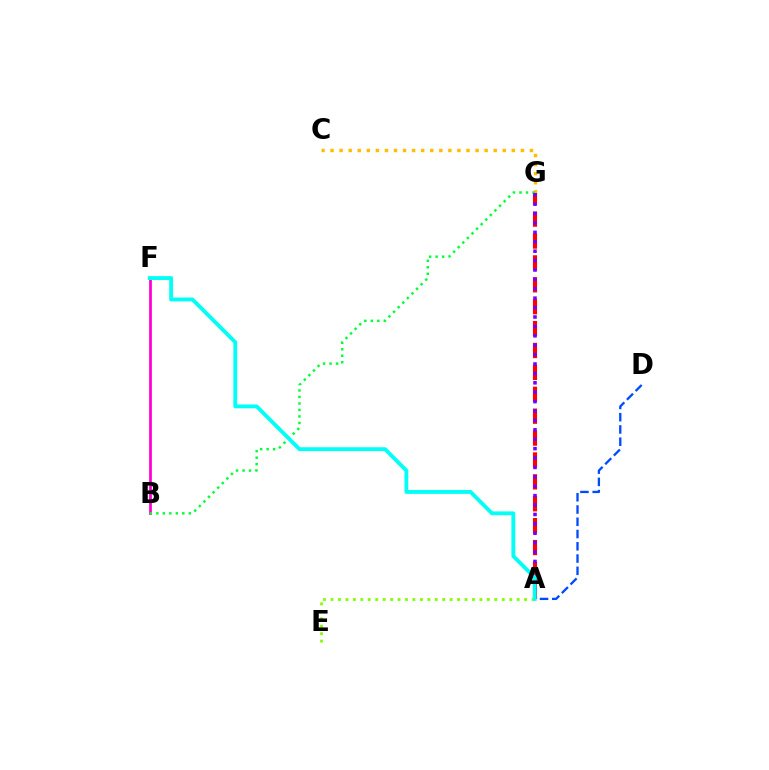{('A', 'E'): [{'color': '#84ff00', 'line_style': 'dotted', 'thickness': 2.02}], ('C', 'G'): [{'color': '#ffbd00', 'line_style': 'dotted', 'thickness': 2.46}], ('A', 'D'): [{'color': '#004bff', 'line_style': 'dashed', 'thickness': 1.67}], ('A', 'G'): [{'color': '#ff0000', 'line_style': 'dashed', 'thickness': 2.97}, {'color': '#7200ff', 'line_style': 'dotted', 'thickness': 2.55}], ('B', 'F'): [{'color': '#ff00cf', 'line_style': 'solid', 'thickness': 1.96}], ('B', 'G'): [{'color': '#00ff39', 'line_style': 'dotted', 'thickness': 1.77}], ('A', 'F'): [{'color': '#00fff6', 'line_style': 'solid', 'thickness': 2.77}]}